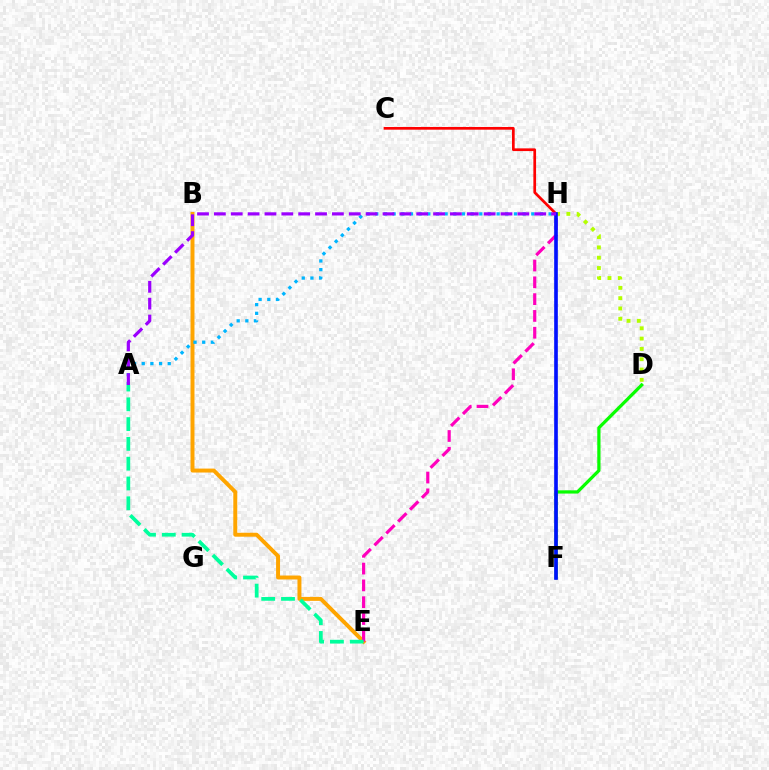{('B', 'E'): [{'color': '#ffa500', 'line_style': 'solid', 'thickness': 2.85}], ('A', 'H'): [{'color': '#00b5ff', 'line_style': 'dotted', 'thickness': 2.35}, {'color': '#9b00ff', 'line_style': 'dashed', 'thickness': 2.29}], ('C', 'H'): [{'color': '#ff0000', 'line_style': 'solid', 'thickness': 1.95}], ('D', 'H'): [{'color': '#b3ff00', 'line_style': 'dotted', 'thickness': 2.8}], ('D', 'F'): [{'color': '#08ff00', 'line_style': 'solid', 'thickness': 2.33}], ('E', 'H'): [{'color': '#ff00bd', 'line_style': 'dashed', 'thickness': 2.28}], ('F', 'H'): [{'color': '#0010ff', 'line_style': 'solid', 'thickness': 2.63}], ('A', 'E'): [{'color': '#00ff9d', 'line_style': 'dashed', 'thickness': 2.69}]}